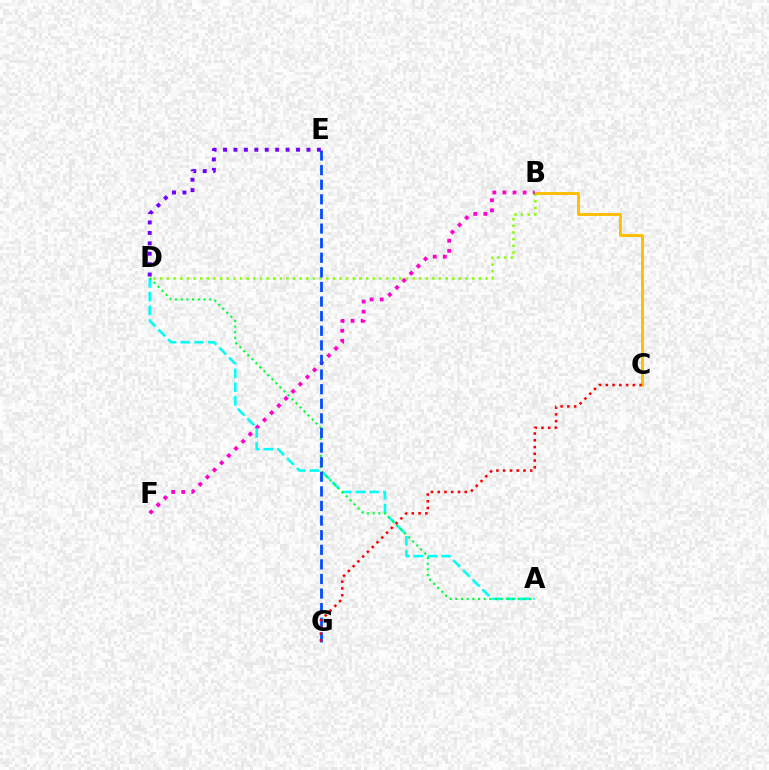{('B', 'C'): [{'color': '#ffbd00', 'line_style': 'solid', 'thickness': 2.07}], ('B', 'D'): [{'color': '#84ff00', 'line_style': 'dotted', 'thickness': 1.8}], ('B', 'F'): [{'color': '#ff00cf', 'line_style': 'dotted', 'thickness': 2.75}], ('A', 'D'): [{'color': '#00fff6', 'line_style': 'dashed', 'thickness': 1.87}, {'color': '#00ff39', 'line_style': 'dotted', 'thickness': 1.54}], ('E', 'G'): [{'color': '#004bff', 'line_style': 'dashed', 'thickness': 1.98}], ('D', 'E'): [{'color': '#7200ff', 'line_style': 'dotted', 'thickness': 2.83}], ('C', 'G'): [{'color': '#ff0000', 'line_style': 'dotted', 'thickness': 1.84}]}